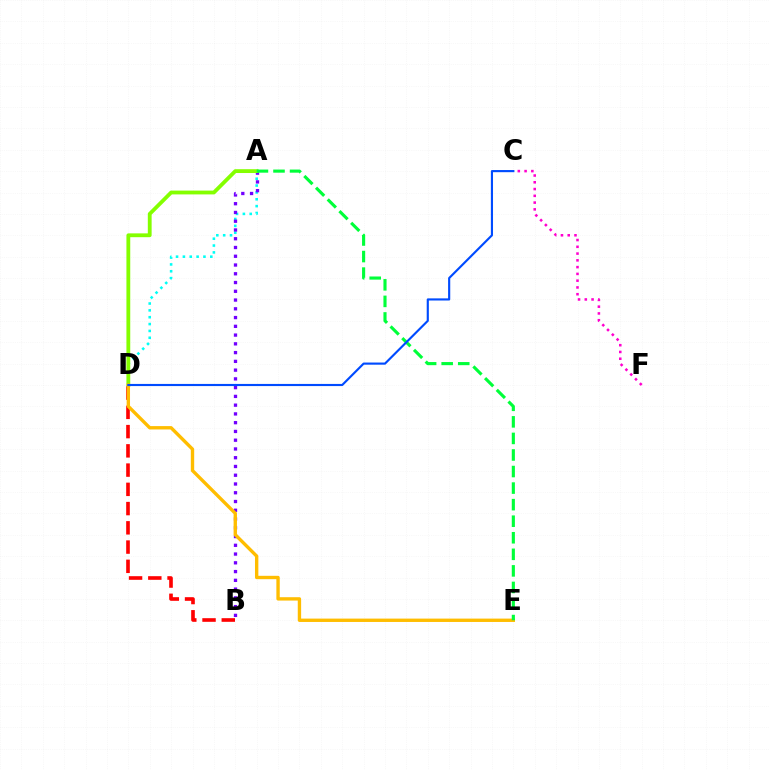{('A', 'D'): [{'color': '#00fff6', 'line_style': 'dotted', 'thickness': 1.86}, {'color': '#84ff00', 'line_style': 'solid', 'thickness': 2.75}], ('A', 'B'): [{'color': '#7200ff', 'line_style': 'dotted', 'thickness': 2.38}], ('C', 'F'): [{'color': '#ff00cf', 'line_style': 'dotted', 'thickness': 1.84}], ('B', 'D'): [{'color': '#ff0000', 'line_style': 'dashed', 'thickness': 2.61}], ('D', 'E'): [{'color': '#ffbd00', 'line_style': 'solid', 'thickness': 2.42}], ('A', 'E'): [{'color': '#00ff39', 'line_style': 'dashed', 'thickness': 2.25}], ('C', 'D'): [{'color': '#004bff', 'line_style': 'solid', 'thickness': 1.54}]}